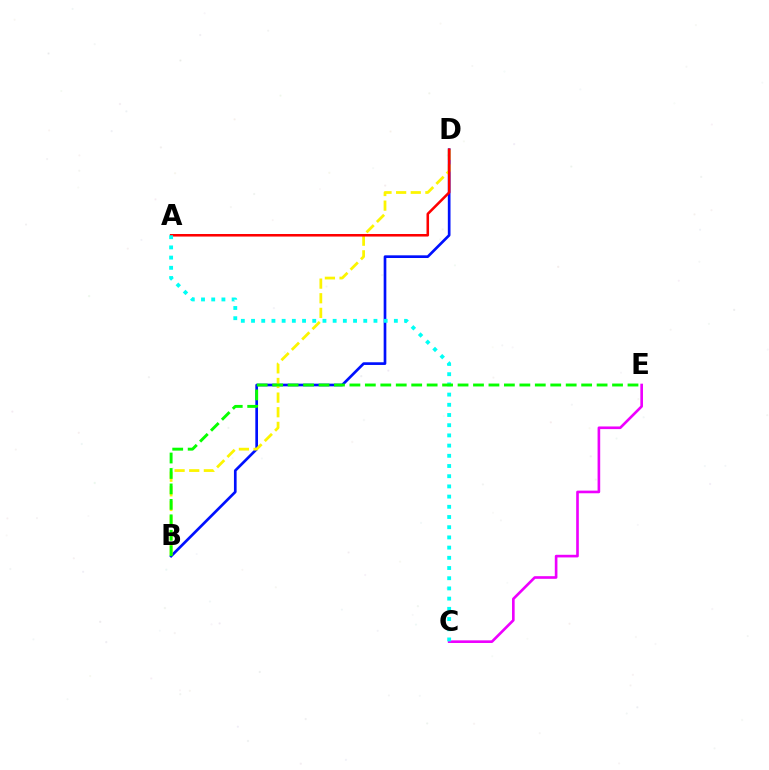{('B', 'D'): [{'color': '#0010ff', 'line_style': 'solid', 'thickness': 1.93}, {'color': '#fcf500', 'line_style': 'dashed', 'thickness': 1.99}], ('A', 'D'): [{'color': '#ff0000', 'line_style': 'solid', 'thickness': 1.83}], ('C', 'E'): [{'color': '#ee00ff', 'line_style': 'solid', 'thickness': 1.9}], ('A', 'C'): [{'color': '#00fff6', 'line_style': 'dotted', 'thickness': 2.77}], ('B', 'E'): [{'color': '#08ff00', 'line_style': 'dashed', 'thickness': 2.1}]}